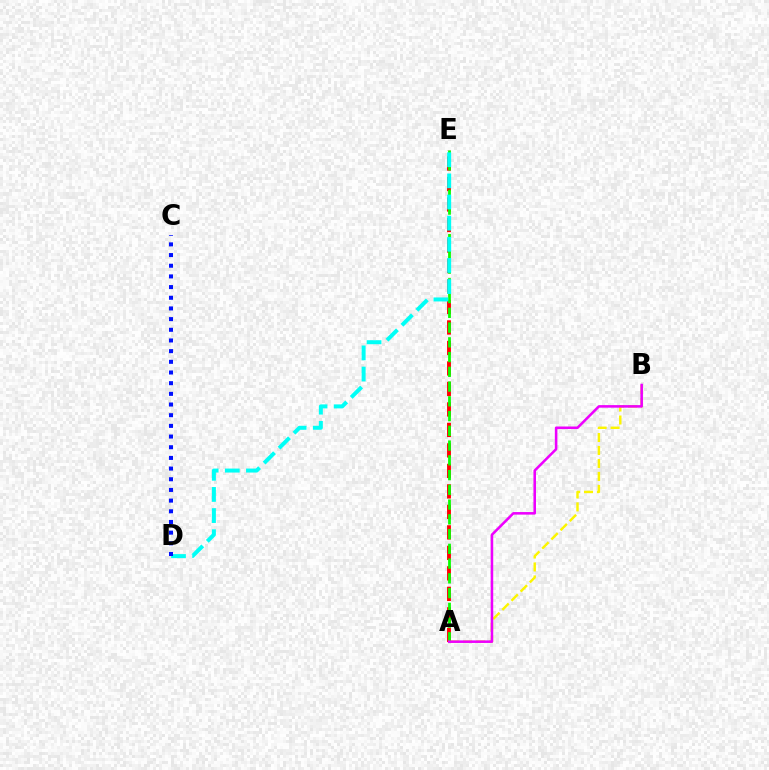{('A', 'B'): [{'color': '#fcf500', 'line_style': 'dashed', 'thickness': 1.76}, {'color': '#ee00ff', 'line_style': 'solid', 'thickness': 1.84}], ('A', 'E'): [{'color': '#ff0000', 'line_style': 'dashed', 'thickness': 2.78}, {'color': '#08ff00', 'line_style': 'dashed', 'thickness': 2.0}], ('D', 'E'): [{'color': '#00fff6', 'line_style': 'dashed', 'thickness': 2.87}], ('C', 'D'): [{'color': '#0010ff', 'line_style': 'dotted', 'thickness': 2.9}]}